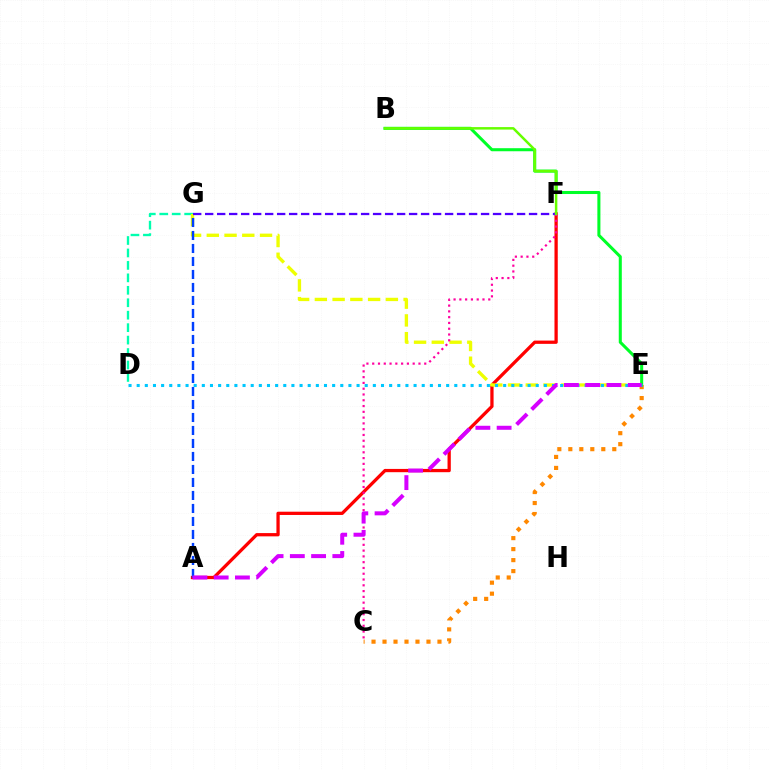{('A', 'F'): [{'color': '#ff0000', 'line_style': 'solid', 'thickness': 2.35}], ('D', 'G'): [{'color': '#00ffaf', 'line_style': 'dashed', 'thickness': 1.69}], ('C', 'E'): [{'color': '#ff8800', 'line_style': 'dotted', 'thickness': 2.99}], ('E', 'G'): [{'color': '#eeff00', 'line_style': 'dashed', 'thickness': 2.41}], ('C', 'F'): [{'color': '#ff00a0', 'line_style': 'dotted', 'thickness': 1.57}], ('B', 'E'): [{'color': '#00ff27', 'line_style': 'solid', 'thickness': 2.19}], ('F', 'G'): [{'color': '#4f00ff', 'line_style': 'dashed', 'thickness': 1.63}], ('A', 'G'): [{'color': '#003fff', 'line_style': 'dashed', 'thickness': 1.77}], ('D', 'E'): [{'color': '#00c7ff', 'line_style': 'dotted', 'thickness': 2.21}], ('B', 'F'): [{'color': '#66ff00', 'line_style': 'solid', 'thickness': 1.79}], ('A', 'E'): [{'color': '#d600ff', 'line_style': 'dashed', 'thickness': 2.89}]}